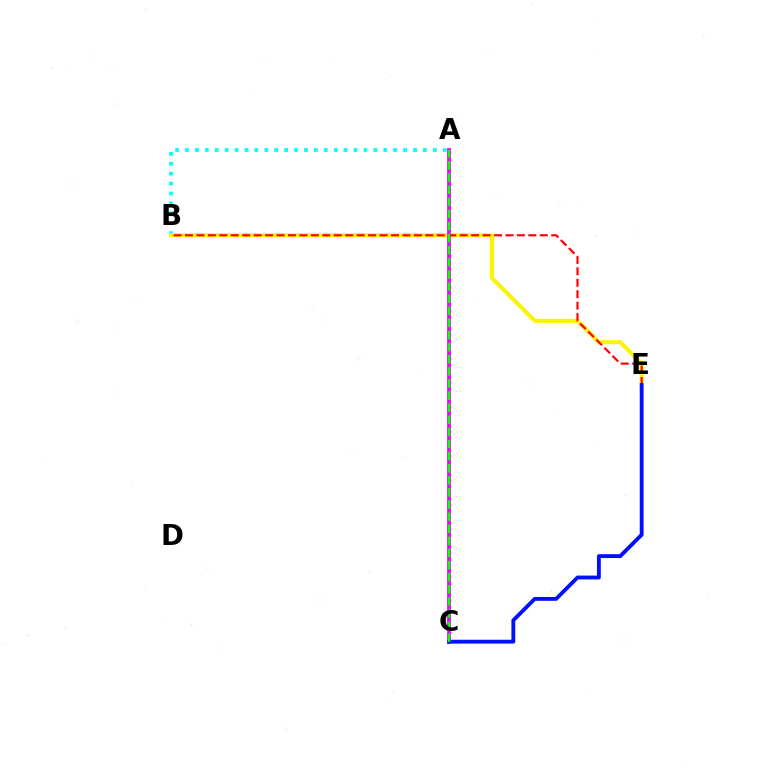{('A', 'B'): [{'color': '#00fff6', 'line_style': 'dotted', 'thickness': 2.69}], ('B', 'E'): [{'color': '#fcf500', 'line_style': 'solid', 'thickness': 2.9}, {'color': '#ff0000', 'line_style': 'dashed', 'thickness': 1.55}], ('A', 'C'): [{'color': '#ee00ff', 'line_style': 'solid', 'thickness': 2.7}, {'color': '#08ff00', 'line_style': 'dashed', 'thickness': 1.65}], ('C', 'E'): [{'color': '#0010ff', 'line_style': 'solid', 'thickness': 2.77}]}